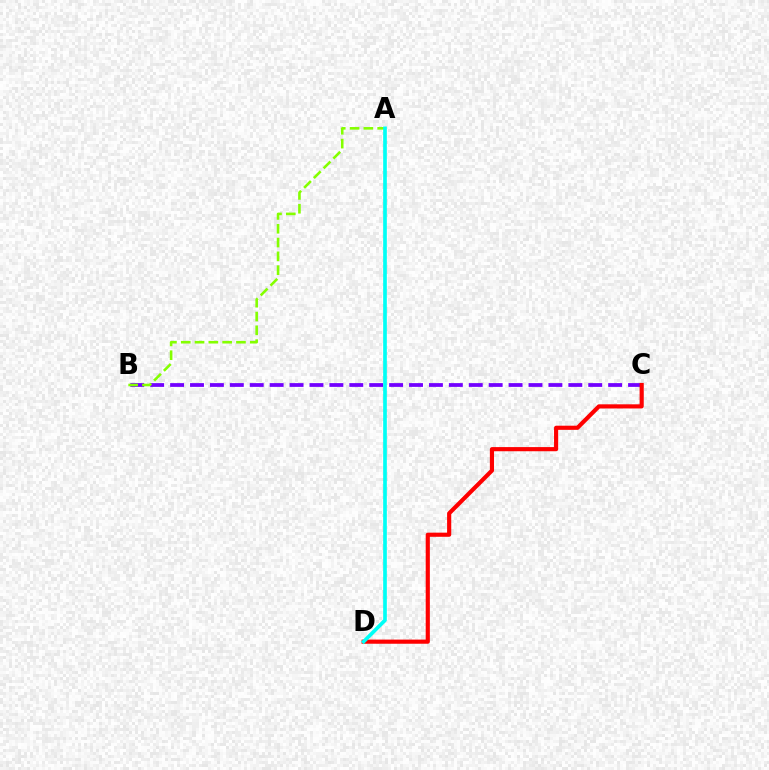{('B', 'C'): [{'color': '#7200ff', 'line_style': 'dashed', 'thickness': 2.7}], ('C', 'D'): [{'color': '#ff0000', 'line_style': 'solid', 'thickness': 2.99}], ('A', 'B'): [{'color': '#84ff00', 'line_style': 'dashed', 'thickness': 1.88}], ('A', 'D'): [{'color': '#00fff6', 'line_style': 'solid', 'thickness': 2.65}]}